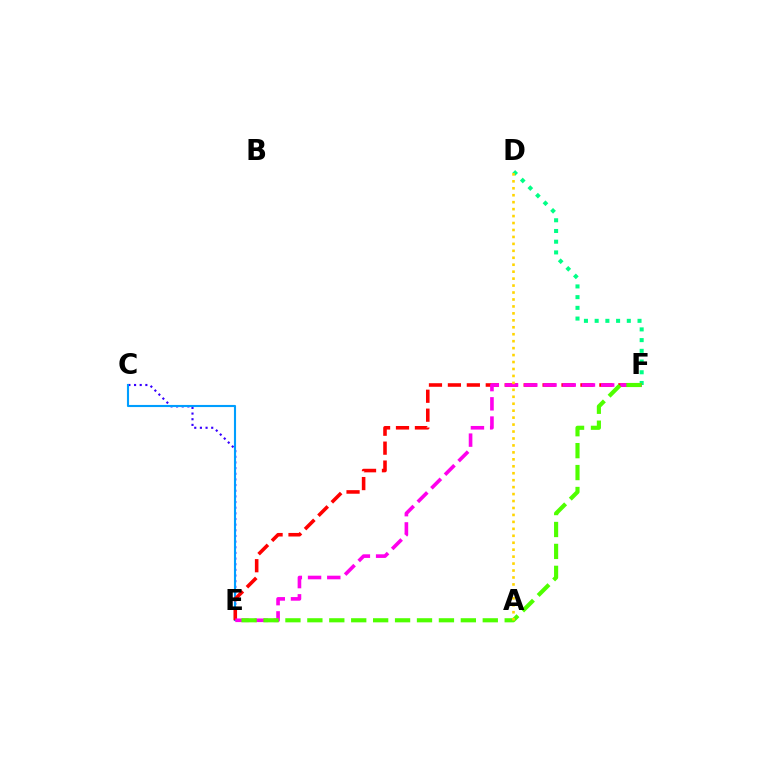{('D', 'F'): [{'color': '#00ff86', 'line_style': 'dotted', 'thickness': 2.91}], ('C', 'E'): [{'color': '#3700ff', 'line_style': 'dotted', 'thickness': 1.54}, {'color': '#009eff', 'line_style': 'solid', 'thickness': 1.53}], ('E', 'F'): [{'color': '#ff0000', 'line_style': 'dashed', 'thickness': 2.57}, {'color': '#ff00ed', 'line_style': 'dashed', 'thickness': 2.61}, {'color': '#4fff00', 'line_style': 'dashed', 'thickness': 2.98}], ('A', 'D'): [{'color': '#ffd500', 'line_style': 'dotted', 'thickness': 1.89}]}